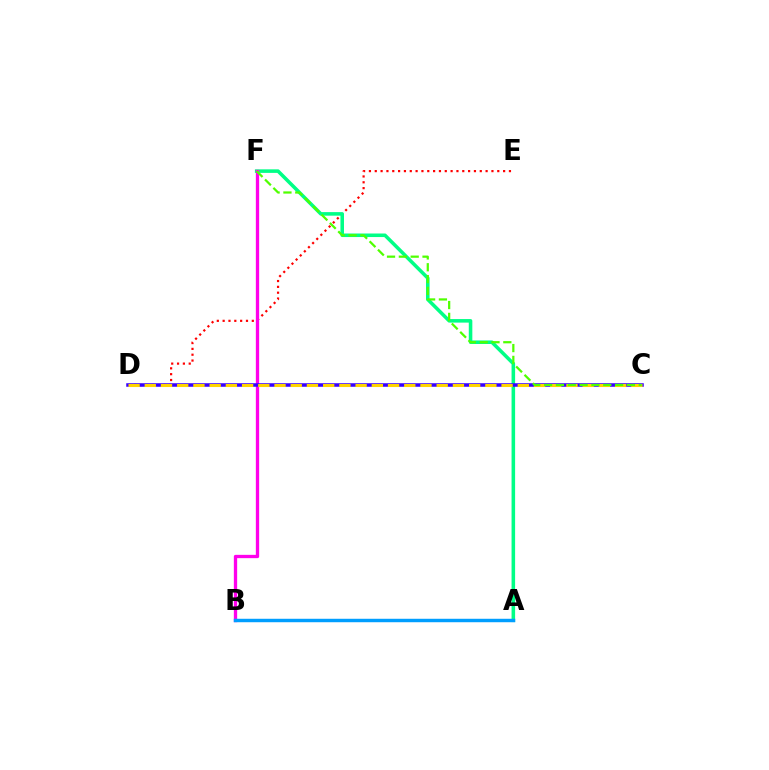{('D', 'E'): [{'color': '#ff0000', 'line_style': 'dotted', 'thickness': 1.59}], ('A', 'F'): [{'color': '#00ff86', 'line_style': 'solid', 'thickness': 2.56}], ('B', 'F'): [{'color': '#ff00ed', 'line_style': 'solid', 'thickness': 2.39}], ('C', 'D'): [{'color': '#3700ff', 'line_style': 'solid', 'thickness': 2.54}, {'color': '#ffd500', 'line_style': 'dashed', 'thickness': 2.2}], ('A', 'B'): [{'color': '#009eff', 'line_style': 'solid', 'thickness': 2.48}], ('C', 'F'): [{'color': '#4fff00', 'line_style': 'dashed', 'thickness': 1.61}]}